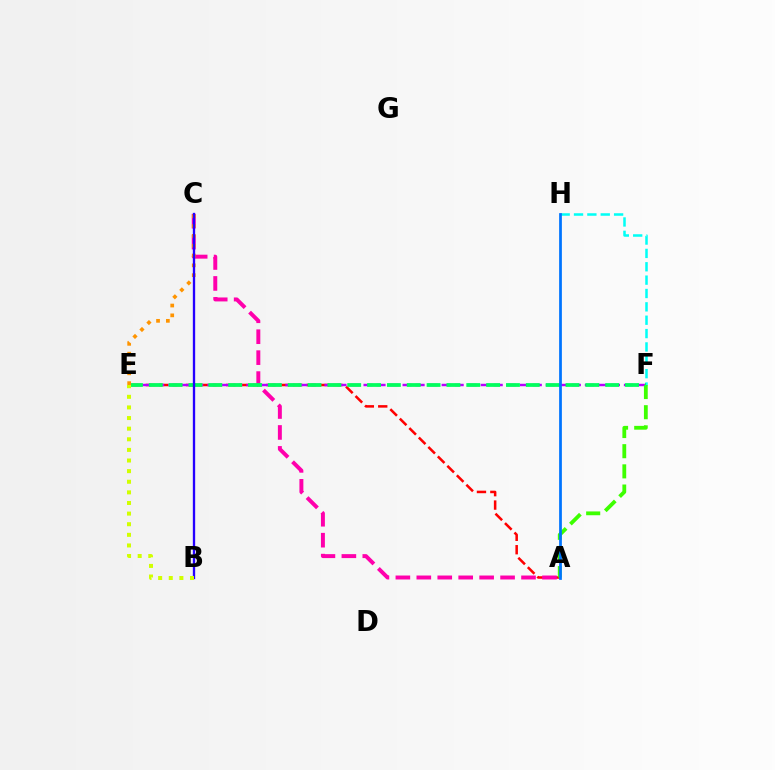{('A', 'E'): [{'color': '#ff0000', 'line_style': 'dashed', 'thickness': 1.82}], ('E', 'F'): [{'color': '#b900ff', 'line_style': 'dashed', 'thickness': 1.77}, {'color': '#00ff5c', 'line_style': 'dashed', 'thickness': 2.7}], ('F', 'H'): [{'color': '#00fff6', 'line_style': 'dashed', 'thickness': 1.82}], ('A', 'C'): [{'color': '#ff00ac', 'line_style': 'dashed', 'thickness': 2.84}], ('A', 'F'): [{'color': '#3dff00', 'line_style': 'dashed', 'thickness': 2.74}], ('C', 'E'): [{'color': '#ff9400', 'line_style': 'dotted', 'thickness': 2.67}], ('B', 'C'): [{'color': '#2500ff', 'line_style': 'solid', 'thickness': 1.68}], ('B', 'E'): [{'color': '#d1ff00', 'line_style': 'dotted', 'thickness': 2.88}], ('A', 'H'): [{'color': '#0074ff', 'line_style': 'solid', 'thickness': 1.97}]}